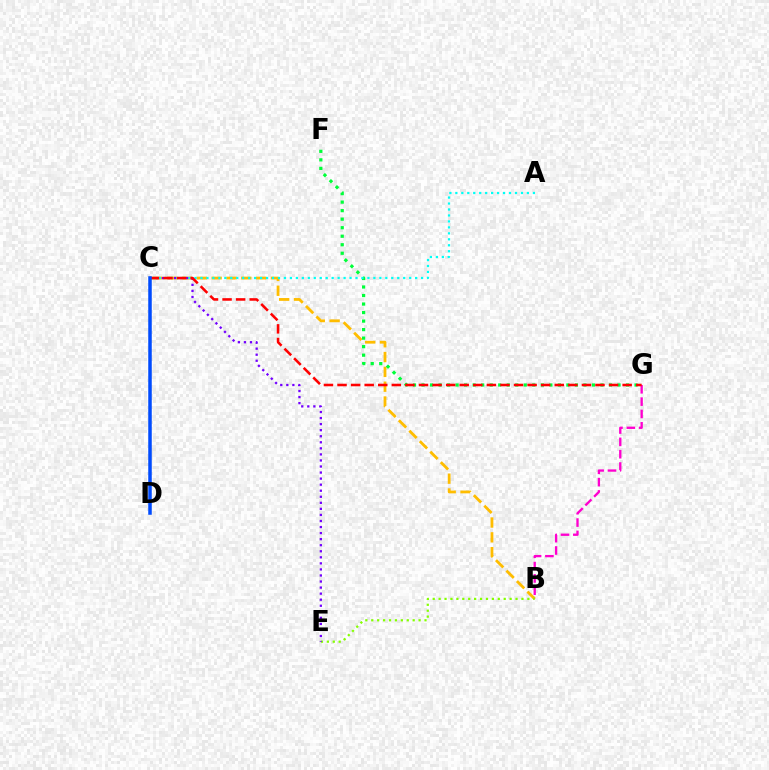{('B', 'C'): [{'color': '#ffbd00', 'line_style': 'dashed', 'thickness': 2.01}], ('F', 'G'): [{'color': '#00ff39', 'line_style': 'dotted', 'thickness': 2.32}], ('B', 'E'): [{'color': '#84ff00', 'line_style': 'dotted', 'thickness': 1.61}], ('B', 'G'): [{'color': '#ff00cf', 'line_style': 'dashed', 'thickness': 1.67}], ('C', 'E'): [{'color': '#7200ff', 'line_style': 'dotted', 'thickness': 1.64}], ('A', 'C'): [{'color': '#00fff6', 'line_style': 'dotted', 'thickness': 1.62}], ('C', 'G'): [{'color': '#ff0000', 'line_style': 'dashed', 'thickness': 1.84}], ('C', 'D'): [{'color': '#004bff', 'line_style': 'solid', 'thickness': 2.53}]}